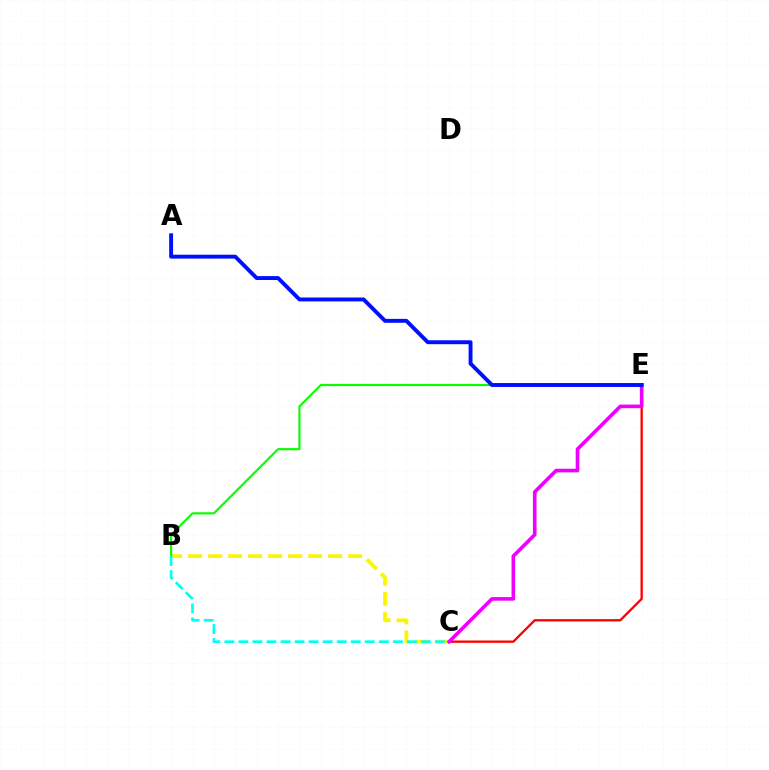{('C', 'E'): [{'color': '#ff0000', 'line_style': 'solid', 'thickness': 1.68}, {'color': '#ee00ff', 'line_style': 'solid', 'thickness': 2.61}], ('B', 'C'): [{'color': '#fcf500', 'line_style': 'dashed', 'thickness': 2.72}, {'color': '#00fff6', 'line_style': 'dashed', 'thickness': 1.91}], ('B', 'E'): [{'color': '#08ff00', 'line_style': 'solid', 'thickness': 1.55}], ('A', 'E'): [{'color': '#0010ff', 'line_style': 'solid', 'thickness': 2.81}]}